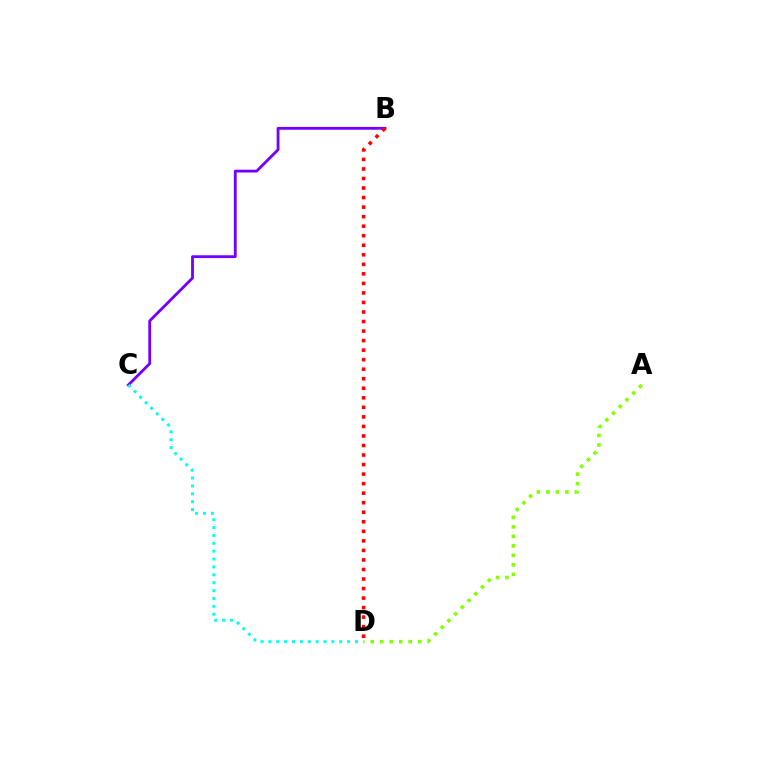{('B', 'C'): [{'color': '#7200ff', 'line_style': 'solid', 'thickness': 2.02}], ('A', 'D'): [{'color': '#84ff00', 'line_style': 'dotted', 'thickness': 2.58}], ('C', 'D'): [{'color': '#00fff6', 'line_style': 'dotted', 'thickness': 2.14}], ('B', 'D'): [{'color': '#ff0000', 'line_style': 'dotted', 'thickness': 2.59}]}